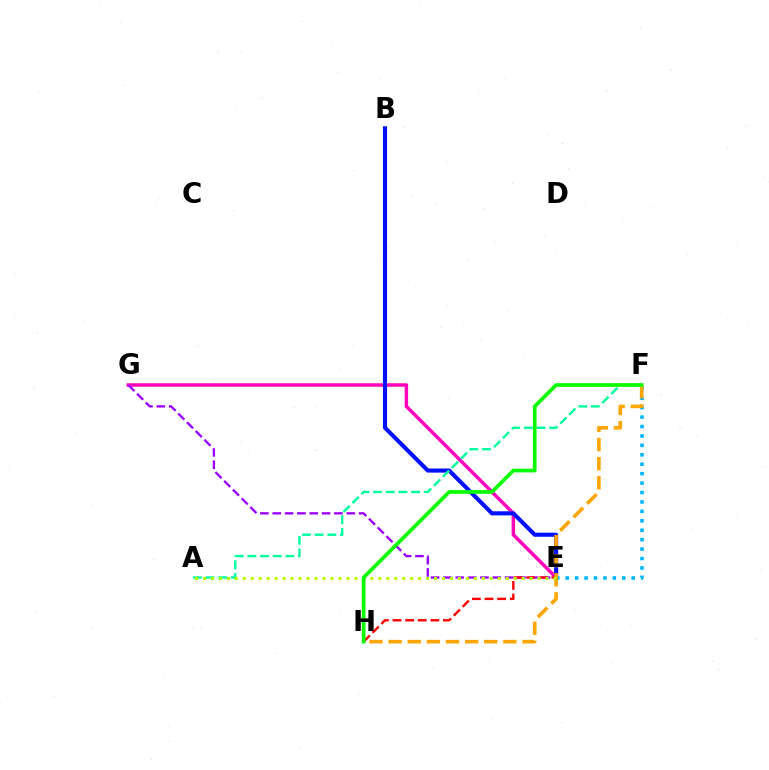{('E', 'G'): [{'color': '#ff00bd', 'line_style': 'solid', 'thickness': 2.5}, {'color': '#9b00ff', 'line_style': 'dashed', 'thickness': 1.68}], ('B', 'E'): [{'color': '#0010ff', 'line_style': 'solid', 'thickness': 2.96}], ('A', 'F'): [{'color': '#00ff9d', 'line_style': 'dashed', 'thickness': 1.72}], ('E', 'H'): [{'color': '#ff0000', 'line_style': 'dashed', 'thickness': 1.71}], ('E', 'F'): [{'color': '#00b5ff', 'line_style': 'dotted', 'thickness': 2.56}], ('F', 'H'): [{'color': '#ffa500', 'line_style': 'dashed', 'thickness': 2.6}, {'color': '#08ff00', 'line_style': 'solid', 'thickness': 2.66}], ('A', 'E'): [{'color': '#b3ff00', 'line_style': 'dotted', 'thickness': 2.16}]}